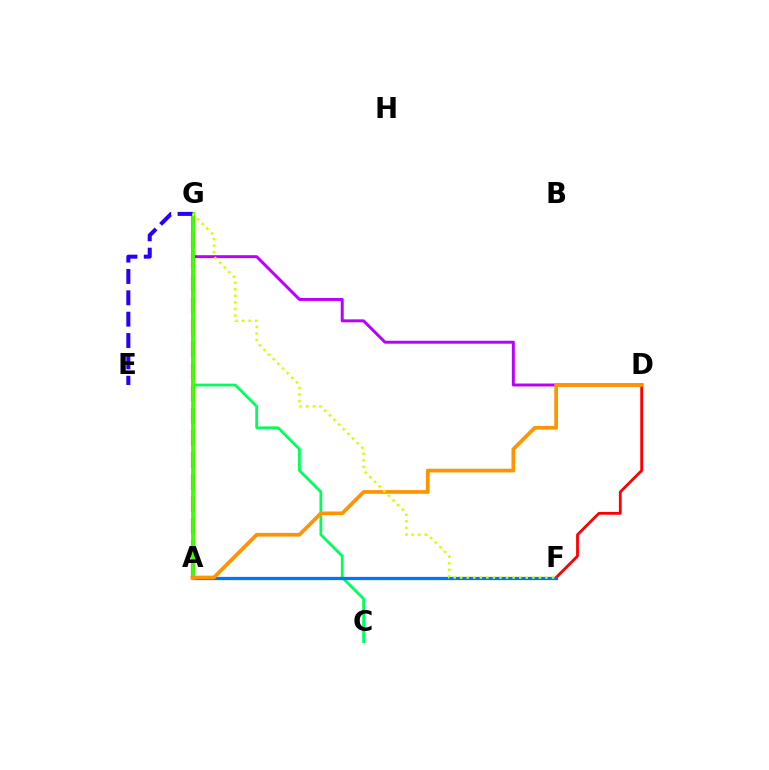{('A', 'F'): [{'color': '#00fff6', 'line_style': 'solid', 'thickness': 1.83}, {'color': '#0074ff', 'line_style': 'solid', 'thickness': 2.34}], ('C', 'G'): [{'color': '#00ff5c', 'line_style': 'solid', 'thickness': 1.99}], ('D', 'G'): [{'color': '#b900ff', 'line_style': 'solid', 'thickness': 2.13}], ('D', 'F'): [{'color': '#ff0000', 'line_style': 'solid', 'thickness': 2.02}], ('A', 'G'): [{'color': '#ff00ac', 'line_style': 'dashed', 'thickness': 3.0}, {'color': '#3dff00', 'line_style': 'solid', 'thickness': 2.75}], ('A', 'D'): [{'color': '#ff9400', 'line_style': 'solid', 'thickness': 2.67}], ('E', 'G'): [{'color': '#2500ff', 'line_style': 'dashed', 'thickness': 2.9}], ('F', 'G'): [{'color': '#d1ff00', 'line_style': 'dotted', 'thickness': 1.78}]}